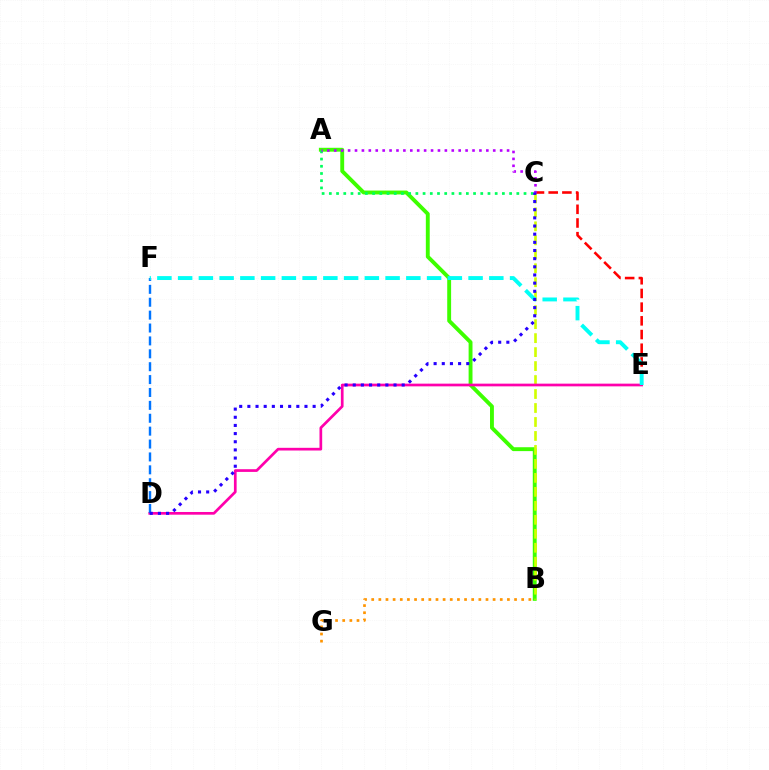{('A', 'B'): [{'color': '#3dff00', 'line_style': 'solid', 'thickness': 2.8}], ('B', 'G'): [{'color': '#ff9400', 'line_style': 'dotted', 'thickness': 1.94}], ('B', 'C'): [{'color': '#d1ff00', 'line_style': 'dashed', 'thickness': 1.9}], ('A', 'C'): [{'color': '#00ff5c', 'line_style': 'dotted', 'thickness': 1.96}, {'color': '#b900ff', 'line_style': 'dotted', 'thickness': 1.88}], ('D', 'E'): [{'color': '#ff00ac', 'line_style': 'solid', 'thickness': 1.94}], ('C', 'E'): [{'color': '#ff0000', 'line_style': 'dashed', 'thickness': 1.86}], ('D', 'F'): [{'color': '#0074ff', 'line_style': 'dashed', 'thickness': 1.75}], ('E', 'F'): [{'color': '#00fff6', 'line_style': 'dashed', 'thickness': 2.82}], ('C', 'D'): [{'color': '#2500ff', 'line_style': 'dotted', 'thickness': 2.22}]}